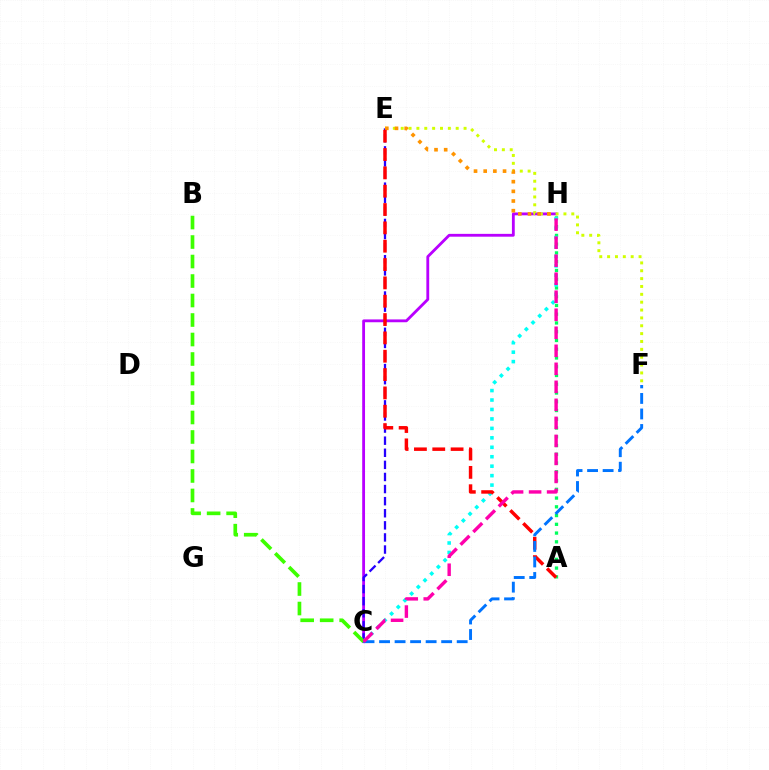{('C', 'H'): [{'color': '#b900ff', 'line_style': 'solid', 'thickness': 2.04}, {'color': '#00fff6', 'line_style': 'dotted', 'thickness': 2.57}, {'color': '#ff00ac', 'line_style': 'dashed', 'thickness': 2.45}], ('C', 'E'): [{'color': '#2500ff', 'line_style': 'dashed', 'thickness': 1.64}], ('A', 'H'): [{'color': '#00ff5c', 'line_style': 'dotted', 'thickness': 2.38}], ('E', 'F'): [{'color': '#d1ff00', 'line_style': 'dotted', 'thickness': 2.14}], ('E', 'H'): [{'color': '#ff9400', 'line_style': 'dotted', 'thickness': 2.63}], ('B', 'C'): [{'color': '#3dff00', 'line_style': 'dashed', 'thickness': 2.65}], ('A', 'E'): [{'color': '#ff0000', 'line_style': 'dashed', 'thickness': 2.49}], ('C', 'F'): [{'color': '#0074ff', 'line_style': 'dashed', 'thickness': 2.11}]}